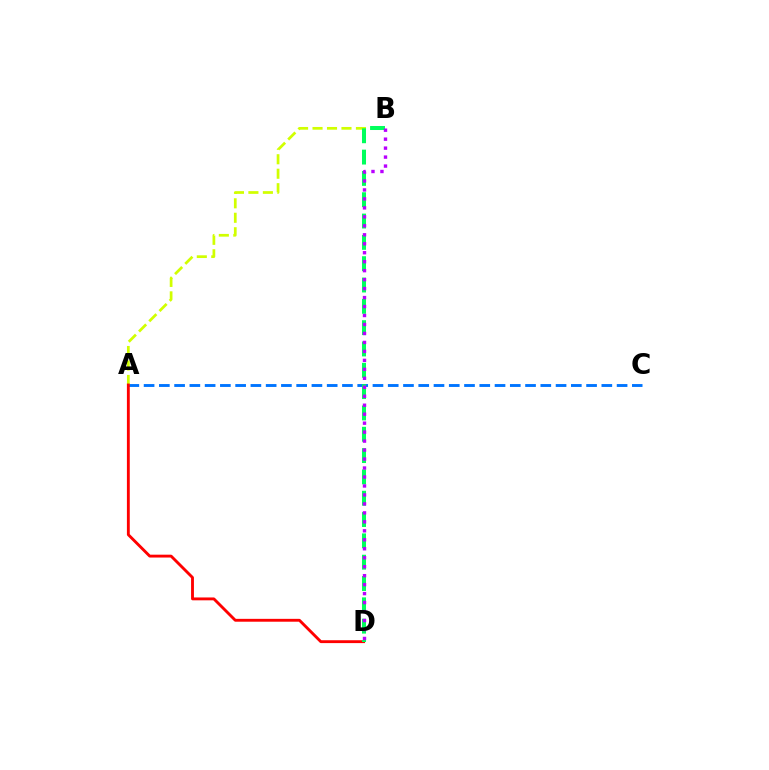{('A', 'C'): [{'color': '#0074ff', 'line_style': 'dashed', 'thickness': 2.07}], ('A', 'B'): [{'color': '#d1ff00', 'line_style': 'dashed', 'thickness': 1.97}], ('A', 'D'): [{'color': '#ff0000', 'line_style': 'solid', 'thickness': 2.06}], ('B', 'D'): [{'color': '#00ff5c', 'line_style': 'dashed', 'thickness': 2.9}, {'color': '#b900ff', 'line_style': 'dotted', 'thickness': 2.44}]}